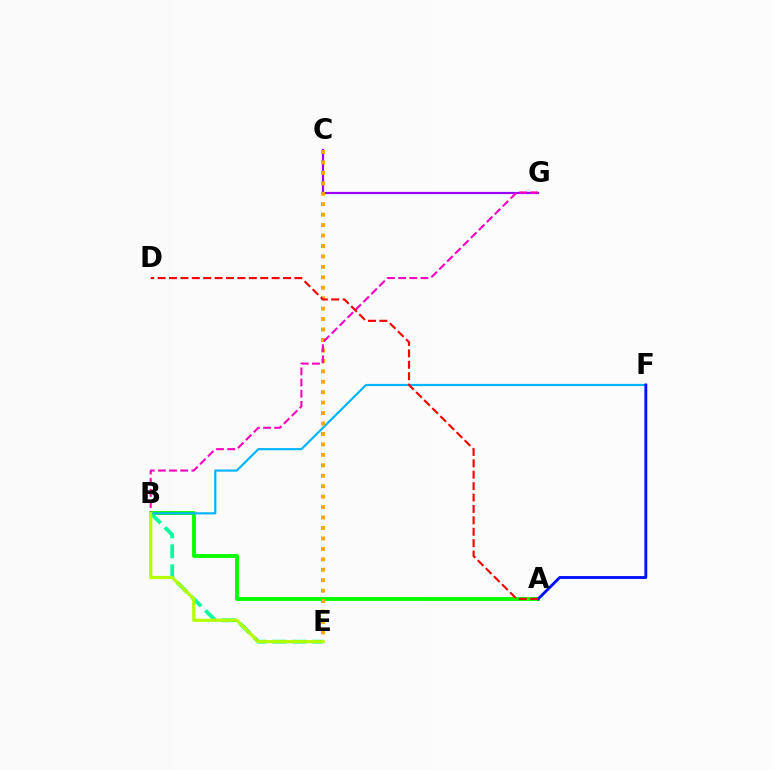{('C', 'G'): [{'color': '#9b00ff', 'line_style': 'solid', 'thickness': 1.59}], ('A', 'B'): [{'color': '#08ff00', 'line_style': 'solid', 'thickness': 2.78}], ('B', 'E'): [{'color': '#00ff9d', 'line_style': 'dashed', 'thickness': 2.72}, {'color': '#b3ff00', 'line_style': 'solid', 'thickness': 2.29}], ('B', 'F'): [{'color': '#00b5ff', 'line_style': 'solid', 'thickness': 1.56}], ('C', 'E'): [{'color': '#ffa500', 'line_style': 'dotted', 'thickness': 2.84}], ('B', 'G'): [{'color': '#ff00bd', 'line_style': 'dashed', 'thickness': 1.52}], ('A', 'F'): [{'color': '#0010ff', 'line_style': 'solid', 'thickness': 2.06}], ('A', 'D'): [{'color': '#ff0000', 'line_style': 'dashed', 'thickness': 1.55}]}